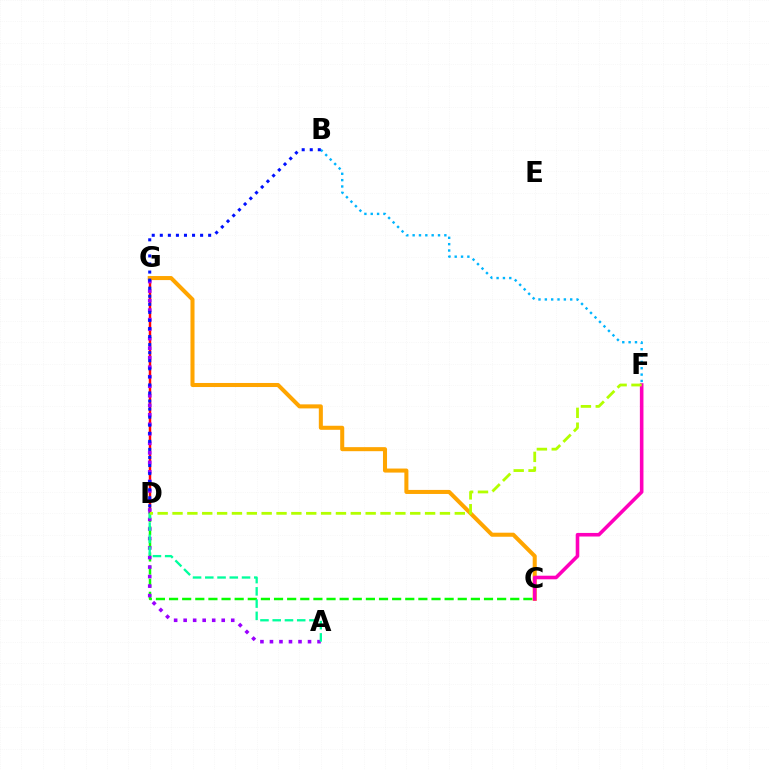{('D', 'G'): [{'color': '#ff0000', 'line_style': 'solid', 'thickness': 1.78}], ('C', 'D'): [{'color': '#08ff00', 'line_style': 'dashed', 'thickness': 1.78}], ('C', 'G'): [{'color': '#ffa500', 'line_style': 'solid', 'thickness': 2.91}], ('A', 'G'): [{'color': '#9b00ff', 'line_style': 'dotted', 'thickness': 2.59}], ('C', 'F'): [{'color': '#ff00bd', 'line_style': 'solid', 'thickness': 2.58}], ('B', 'F'): [{'color': '#00b5ff', 'line_style': 'dotted', 'thickness': 1.72}], ('B', 'D'): [{'color': '#0010ff', 'line_style': 'dotted', 'thickness': 2.19}], ('A', 'D'): [{'color': '#00ff9d', 'line_style': 'dashed', 'thickness': 1.66}], ('D', 'F'): [{'color': '#b3ff00', 'line_style': 'dashed', 'thickness': 2.02}]}